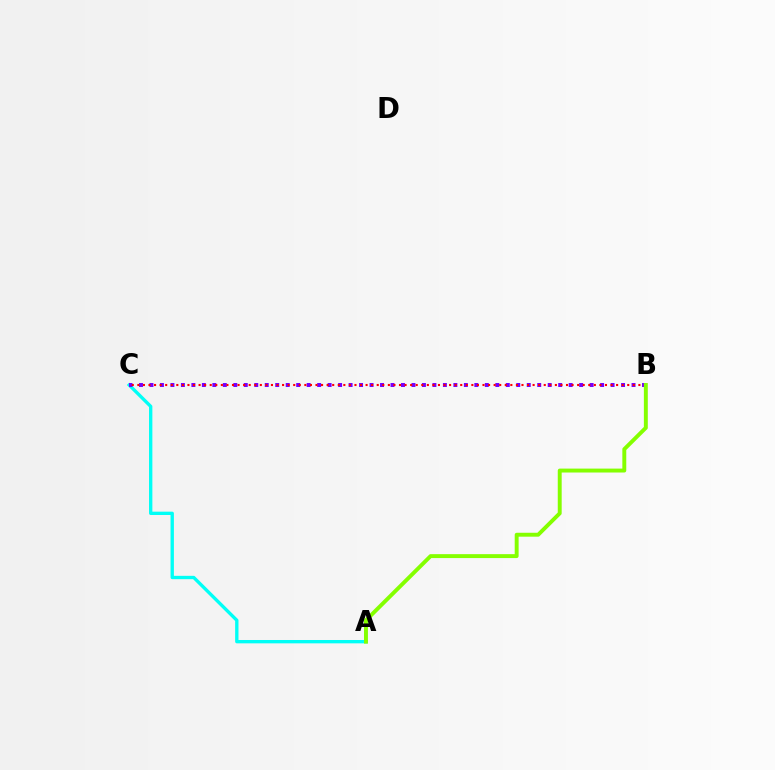{('A', 'C'): [{'color': '#00fff6', 'line_style': 'solid', 'thickness': 2.41}], ('B', 'C'): [{'color': '#7200ff', 'line_style': 'dotted', 'thickness': 2.85}, {'color': '#ff0000', 'line_style': 'dotted', 'thickness': 1.51}], ('A', 'B'): [{'color': '#84ff00', 'line_style': 'solid', 'thickness': 2.82}]}